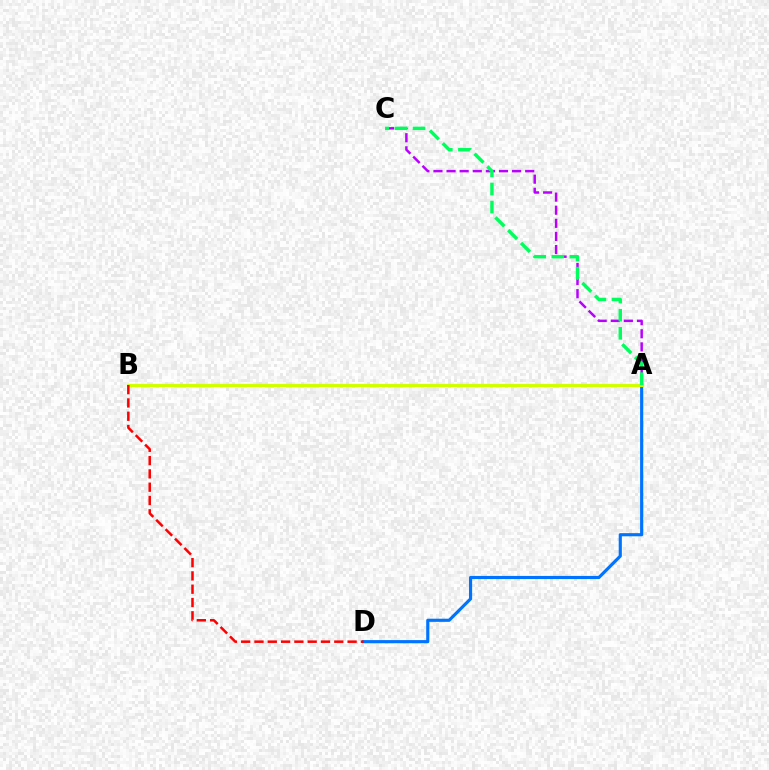{('A', 'C'): [{'color': '#b900ff', 'line_style': 'dashed', 'thickness': 1.78}, {'color': '#00ff5c', 'line_style': 'dashed', 'thickness': 2.46}], ('A', 'D'): [{'color': '#0074ff', 'line_style': 'solid', 'thickness': 2.27}], ('A', 'B'): [{'color': '#d1ff00', 'line_style': 'solid', 'thickness': 2.29}], ('B', 'D'): [{'color': '#ff0000', 'line_style': 'dashed', 'thickness': 1.81}]}